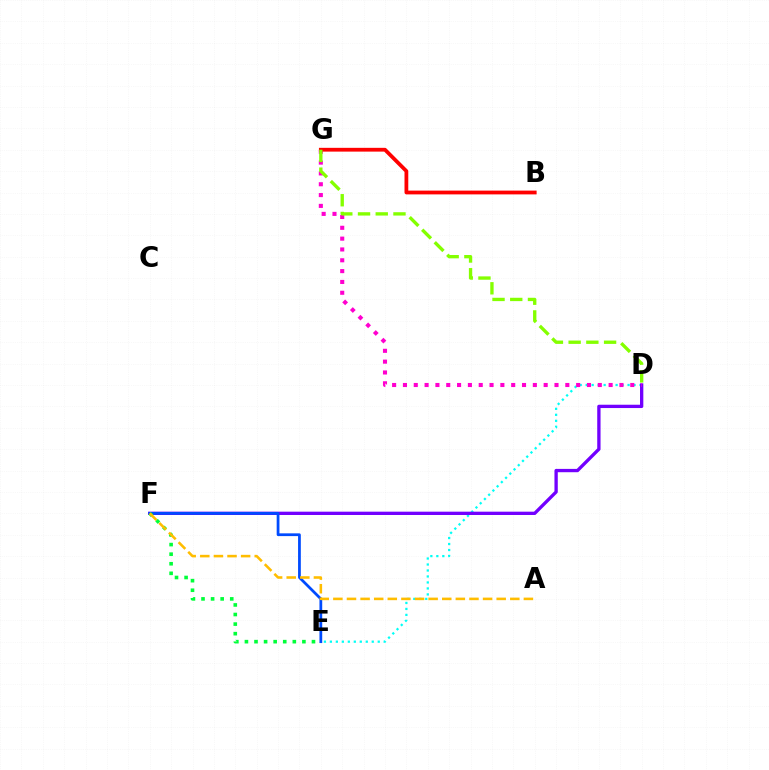{('D', 'E'): [{'color': '#00fff6', 'line_style': 'dotted', 'thickness': 1.63}], ('D', 'F'): [{'color': '#7200ff', 'line_style': 'solid', 'thickness': 2.39}], ('E', 'F'): [{'color': '#004bff', 'line_style': 'solid', 'thickness': 1.99}, {'color': '#00ff39', 'line_style': 'dotted', 'thickness': 2.6}], ('D', 'G'): [{'color': '#ff00cf', 'line_style': 'dotted', 'thickness': 2.94}, {'color': '#84ff00', 'line_style': 'dashed', 'thickness': 2.41}], ('A', 'F'): [{'color': '#ffbd00', 'line_style': 'dashed', 'thickness': 1.85}], ('B', 'G'): [{'color': '#ff0000', 'line_style': 'solid', 'thickness': 2.72}]}